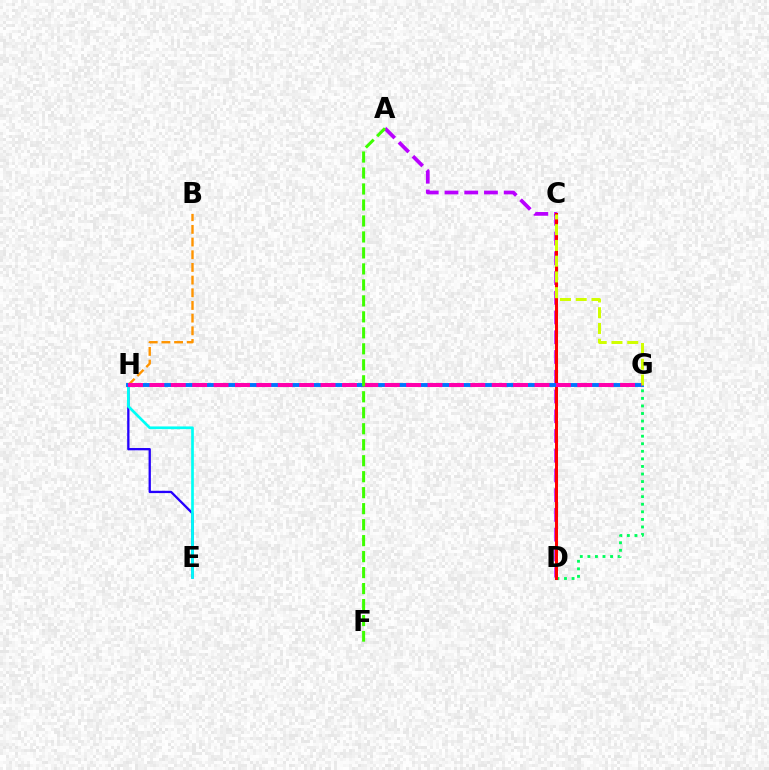{('E', 'H'): [{'color': '#2500ff', 'line_style': 'solid', 'thickness': 1.66}, {'color': '#00fff6', 'line_style': 'solid', 'thickness': 1.94}], ('A', 'D'): [{'color': '#b900ff', 'line_style': 'dashed', 'thickness': 2.68}], ('B', 'H'): [{'color': '#ff9400', 'line_style': 'dashed', 'thickness': 1.72}], ('D', 'G'): [{'color': '#00ff5c', 'line_style': 'dotted', 'thickness': 2.05}], ('C', 'D'): [{'color': '#ff0000', 'line_style': 'solid', 'thickness': 2.17}], ('G', 'H'): [{'color': '#0074ff', 'line_style': 'solid', 'thickness': 2.82}, {'color': '#ff00ac', 'line_style': 'dashed', 'thickness': 2.91}], ('C', 'G'): [{'color': '#d1ff00', 'line_style': 'dashed', 'thickness': 2.14}], ('A', 'F'): [{'color': '#3dff00', 'line_style': 'dashed', 'thickness': 2.17}]}